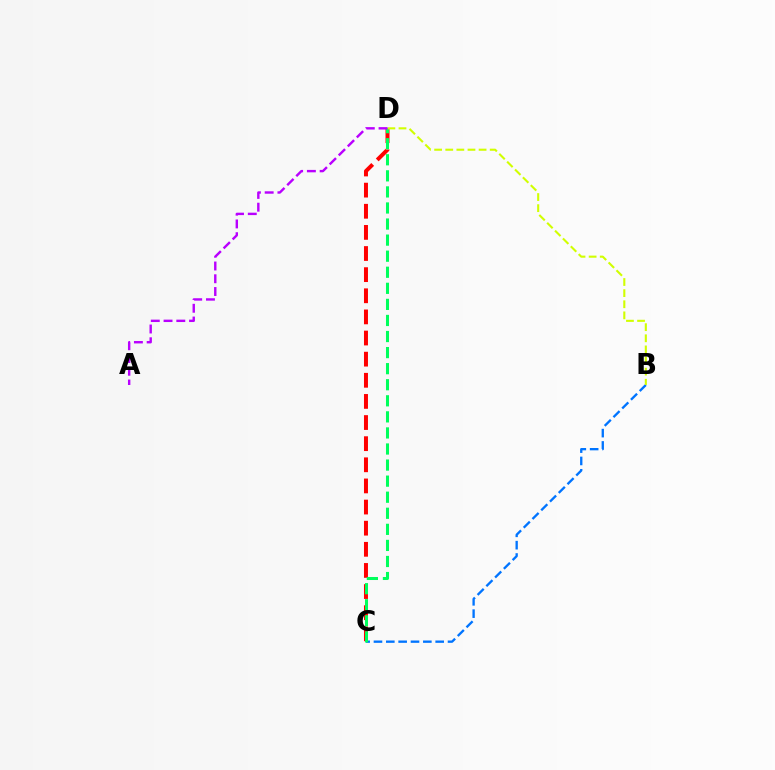{('C', 'D'): [{'color': '#ff0000', 'line_style': 'dashed', 'thickness': 2.87}, {'color': '#00ff5c', 'line_style': 'dashed', 'thickness': 2.18}], ('B', 'C'): [{'color': '#0074ff', 'line_style': 'dashed', 'thickness': 1.68}], ('B', 'D'): [{'color': '#d1ff00', 'line_style': 'dashed', 'thickness': 1.51}], ('A', 'D'): [{'color': '#b900ff', 'line_style': 'dashed', 'thickness': 1.73}]}